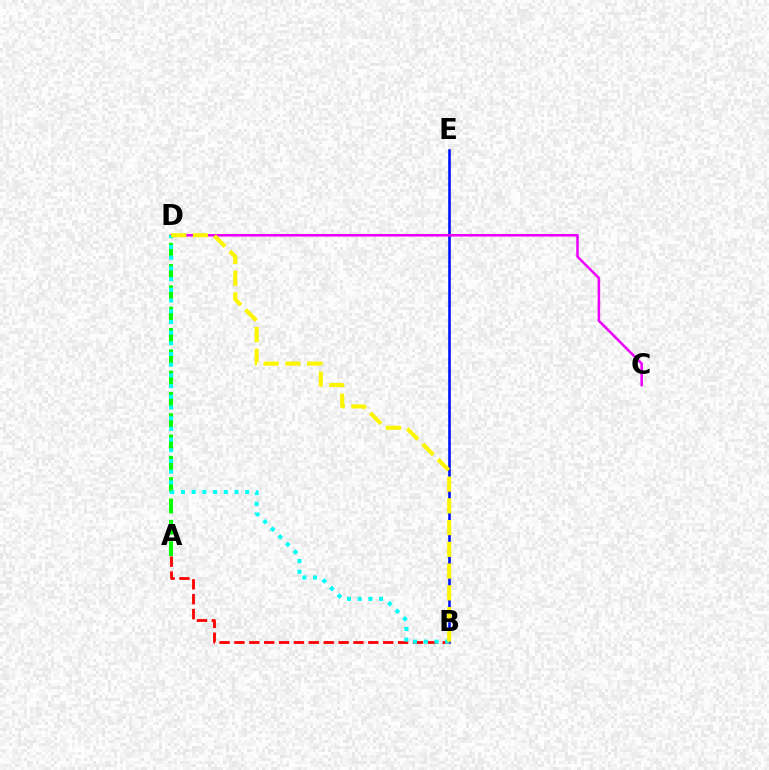{('B', 'E'): [{'color': '#0010ff', 'line_style': 'solid', 'thickness': 1.87}], ('C', 'D'): [{'color': '#ee00ff', 'line_style': 'solid', 'thickness': 1.83}], ('A', 'D'): [{'color': '#08ff00', 'line_style': 'dashed', 'thickness': 2.89}], ('A', 'B'): [{'color': '#ff0000', 'line_style': 'dashed', 'thickness': 2.02}], ('B', 'D'): [{'color': '#00fff6', 'line_style': 'dotted', 'thickness': 2.91}, {'color': '#fcf500', 'line_style': 'dashed', 'thickness': 2.95}]}